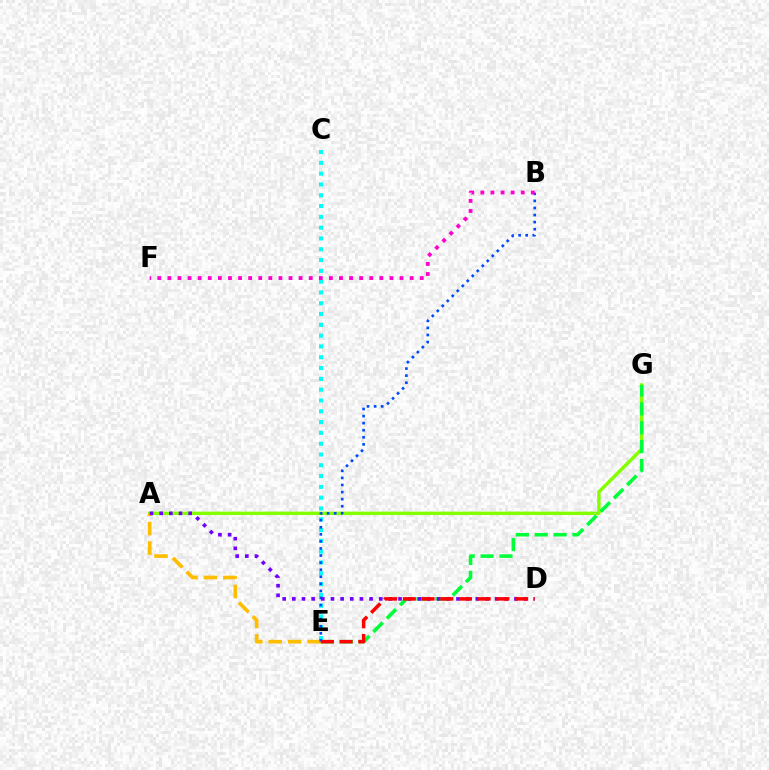{('A', 'G'): [{'color': '#84ff00', 'line_style': 'solid', 'thickness': 2.45}], ('E', 'G'): [{'color': '#00ff39', 'line_style': 'dashed', 'thickness': 2.56}], ('A', 'E'): [{'color': '#ffbd00', 'line_style': 'dashed', 'thickness': 2.64}], ('C', 'E'): [{'color': '#00fff6', 'line_style': 'dotted', 'thickness': 2.93}], ('B', 'E'): [{'color': '#004bff', 'line_style': 'dotted', 'thickness': 1.92}], ('A', 'D'): [{'color': '#7200ff', 'line_style': 'dotted', 'thickness': 2.62}], ('B', 'F'): [{'color': '#ff00cf', 'line_style': 'dotted', 'thickness': 2.74}], ('D', 'E'): [{'color': '#ff0000', 'line_style': 'dashed', 'thickness': 2.54}]}